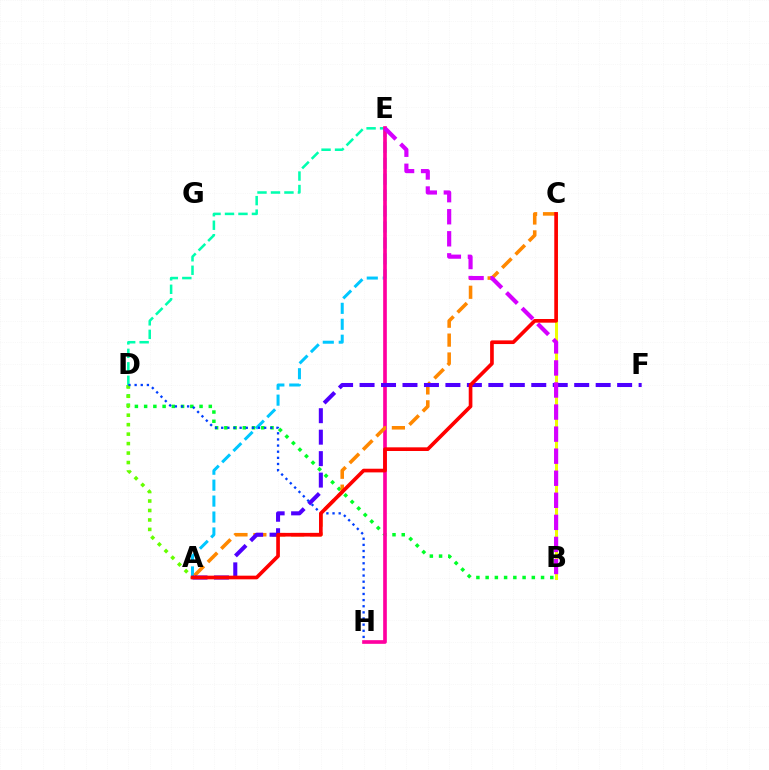{('B', 'D'): [{'color': '#00ff27', 'line_style': 'dotted', 'thickness': 2.51}], ('D', 'E'): [{'color': '#00ffaf', 'line_style': 'dashed', 'thickness': 1.83}], ('A', 'E'): [{'color': '#00c7ff', 'line_style': 'dashed', 'thickness': 2.17}], ('A', 'D'): [{'color': '#66ff00', 'line_style': 'dotted', 'thickness': 2.57}], ('E', 'H'): [{'color': '#ff00a0', 'line_style': 'solid', 'thickness': 2.64}], ('A', 'C'): [{'color': '#ff8800', 'line_style': 'dashed', 'thickness': 2.57}, {'color': '#ff0000', 'line_style': 'solid', 'thickness': 2.64}], ('A', 'F'): [{'color': '#4f00ff', 'line_style': 'dashed', 'thickness': 2.92}], ('B', 'C'): [{'color': '#eeff00', 'line_style': 'solid', 'thickness': 2.17}], ('D', 'H'): [{'color': '#003fff', 'line_style': 'dotted', 'thickness': 1.67}], ('B', 'E'): [{'color': '#d600ff', 'line_style': 'dashed', 'thickness': 3.0}]}